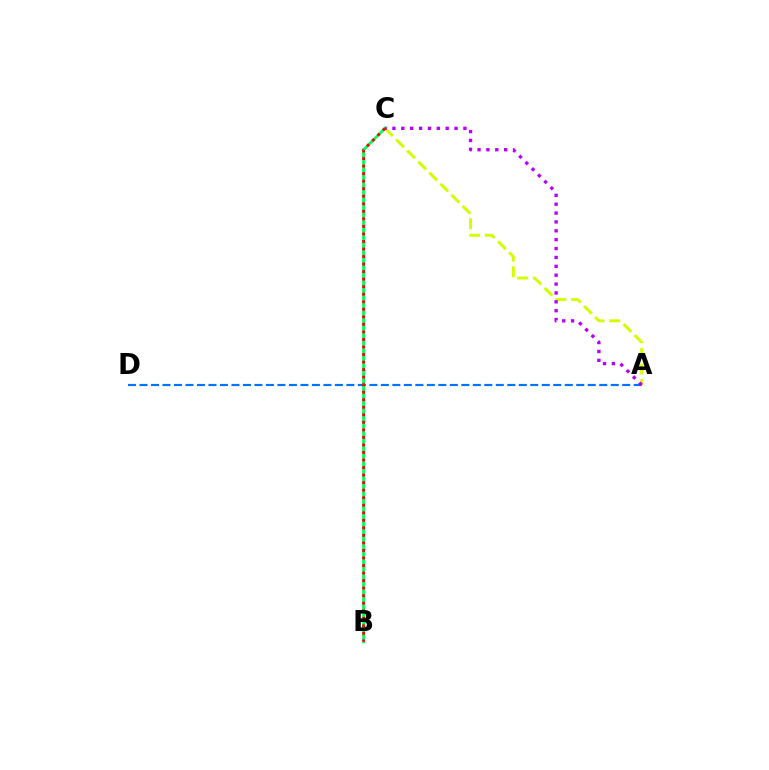{('A', 'C'): [{'color': '#d1ff00', 'line_style': 'dashed', 'thickness': 2.13}, {'color': '#b900ff', 'line_style': 'dotted', 'thickness': 2.41}], ('B', 'C'): [{'color': '#00ff5c', 'line_style': 'solid', 'thickness': 2.06}, {'color': '#ff0000', 'line_style': 'dotted', 'thickness': 2.05}], ('A', 'D'): [{'color': '#0074ff', 'line_style': 'dashed', 'thickness': 1.56}]}